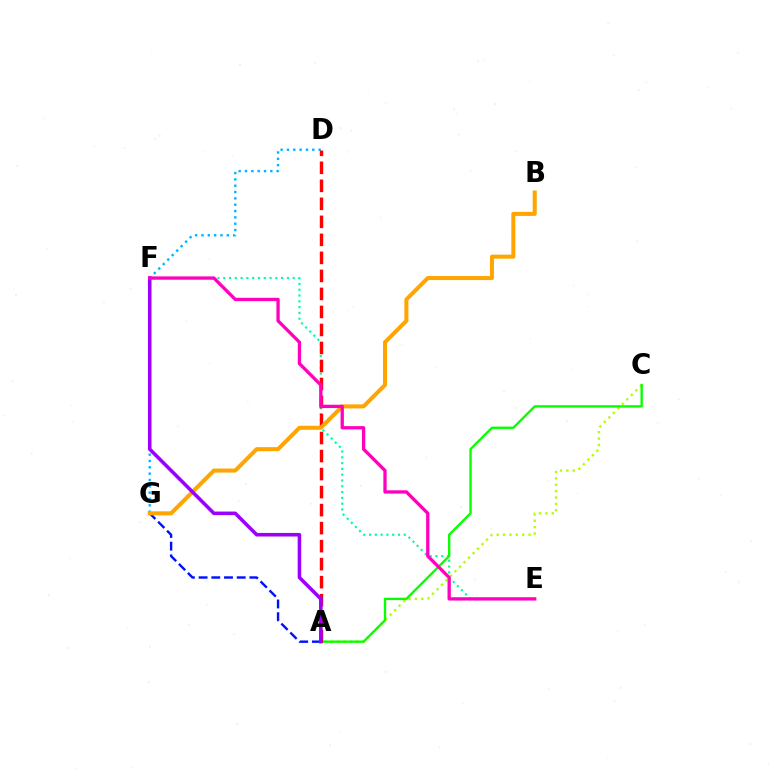{('A', 'C'): [{'color': '#b3ff00', 'line_style': 'dotted', 'thickness': 1.73}, {'color': '#08ff00', 'line_style': 'solid', 'thickness': 1.7}], ('E', 'F'): [{'color': '#00ff9d', 'line_style': 'dotted', 'thickness': 1.57}, {'color': '#ff00bd', 'line_style': 'solid', 'thickness': 2.38}], ('D', 'G'): [{'color': '#00b5ff', 'line_style': 'dotted', 'thickness': 1.72}], ('A', 'G'): [{'color': '#0010ff', 'line_style': 'dashed', 'thickness': 1.73}], ('A', 'D'): [{'color': '#ff0000', 'line_style': 'dashed', 'thickness': 2.45}], ('B', 'G'): [{'color': '#ffa500', 'line_style': 'solid', 'thickness': 2.91}], ('A', 'F'): [{'color': '#9b00ff', 'line_style': 'solid', 'thickness': 2.56}]}